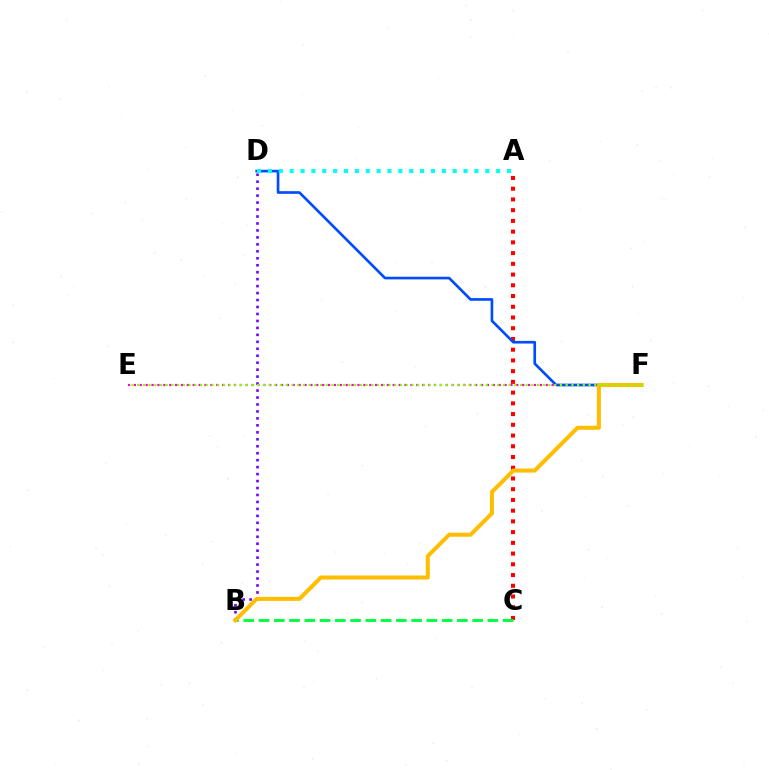{('E', 'F'): [{'color': '#ff00cf', 'line_style': 'dotted', 'thickness': 1.6}, {'color': '#84ff00', 'line_style': 'dotted', 'thickness': 1.55}], ('A', 'C'): [{'color': '#ff0000', 'line_style': 'dotted', 'thickness': 2.92}], ('D', 'F'): [{'color': '#004bff', 'line_style': 'solid', 'thickness': 1.91}], ('A', 'D'): [{'color': '#00fff6', 'line_style': 'dotted', 'thickness': 2.95}], ('B', 'D'): [{'color': '#7200ff', 'line_style': 'dotted', 'thickness': 1.89}], ('B', 'C'): [{'color': '#00ff39', 'line_style': 'dashed', 'thickness': 2.07}], ('B', 'F'): [{'color': '#ffbd00', 'line_style': 'solid', 'thickness': 2.9}]}